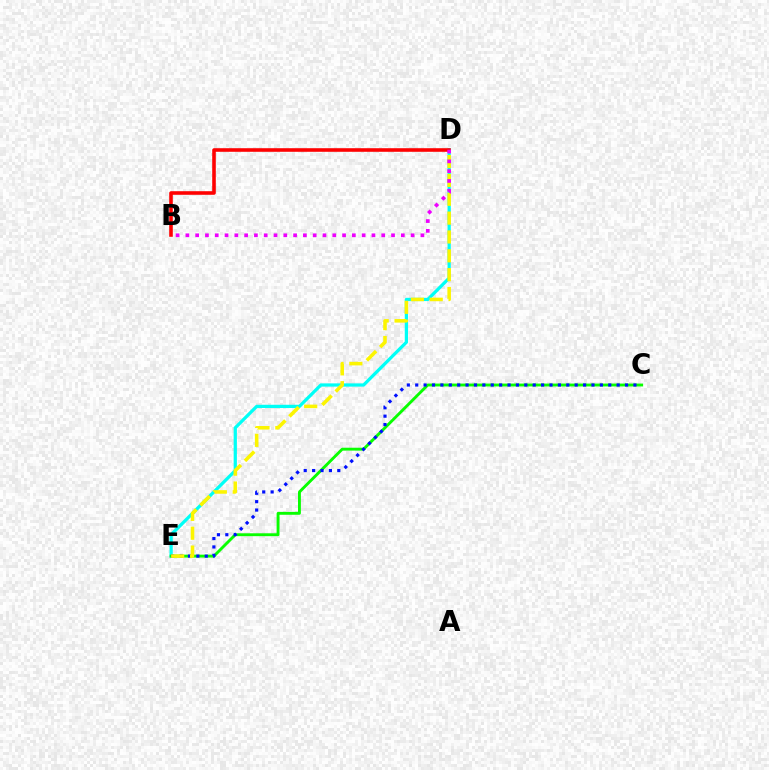{('D', 'E'): [{'color': '#00fff6', 'line_style': 'solid', 'thickness': 2.34}, {'color': '#fcf500', 'line_style': 'dashed', 'thickness': 2.56}], ('C', 'E'): [{'color': '#08ff00', 'line_style': 'solid', 'thickness': 2.07}, {'color': '#0010ff', 'line_style': 'dotted', 'thickness': 2.28}], ('B', 'D'): [{'color': '#ff0000', 'line_style': 'solid', 'thickness': 2.58}, {'color': '#ee00ff', 'line_style': 'dotted', 'thickness': 2.66}]}